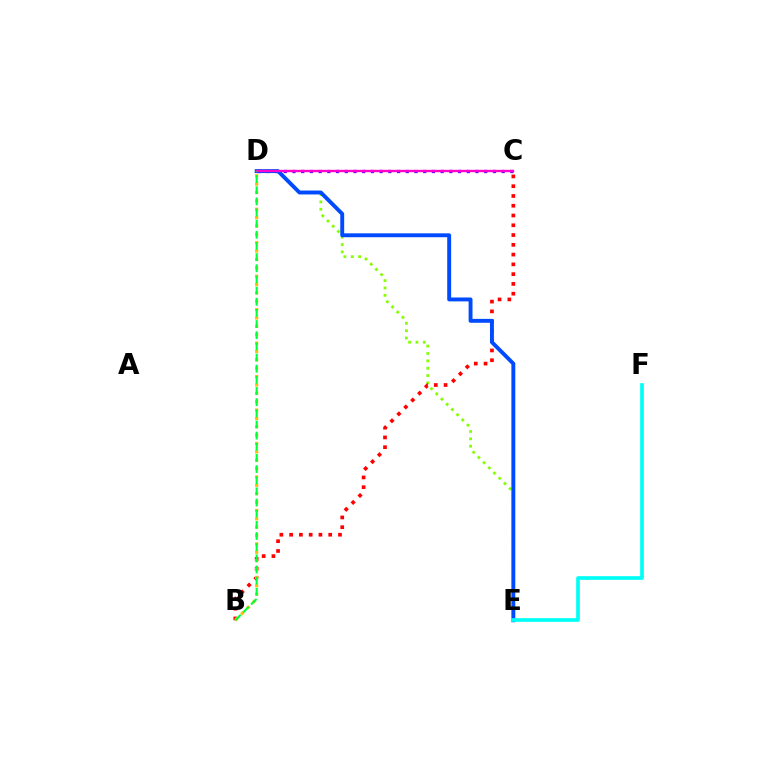{('D', 'E'): [{'color': '#84ff00', 'line_style': 'dotted', 'thickness': 2.0}, {'color': '#004bff', 'line_style': 'solid', 'thickness': 2.81}], ('B', 'C'): [{'color': '#ff0000', 'line_style': 'dotted', 'thickness': 2.65}], ('C', 'D'): [{'color': '#7200ff', 'line_style': 'dotted', 'thickness': 2.37}, {'color': '#ff00cf', 'line_style': 'solid', 'thickness': 1.68}], ('E', 'F'): [{'color': '#00fff6', 'line_style': 'solid', 'thickness': 2.64}], ('B', 'D'): [{'color': '#ffbd00', 'line_style': 'dotted', 'thickness': 2.27}, {'color': '#00ff39', 'line_style': 'dashed', 'thickness': 1.52}]}